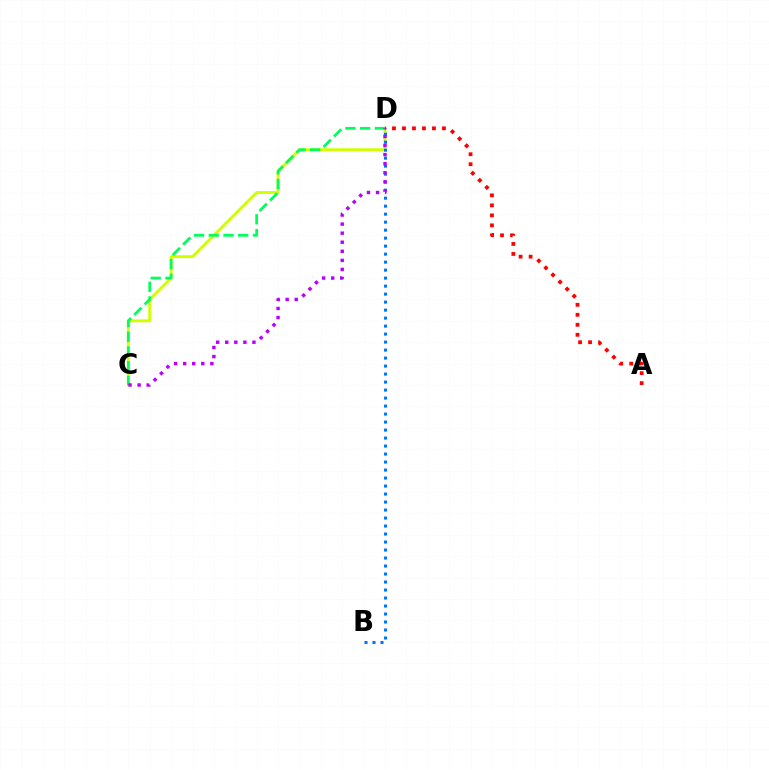{('C', 'D'): [{'color': '#d1ff00', 'line_style': 'solid', 'thickness': 2.1}, {'color': '#00ff5c', 'line_style': 'dashed', 'thickness': 2.0}, {'color': '#b900ff', 'line_style': 'dotted', 'thickness': 2.46}], ('B', 'D'): [{'color': '#0074ff', 'line_style': 'dotted', 'thickness': 2.17}], ('A', 'D'): [{'color': '#ff0000', 'line_style': 'dotted', 'thickness': 2.72}]}